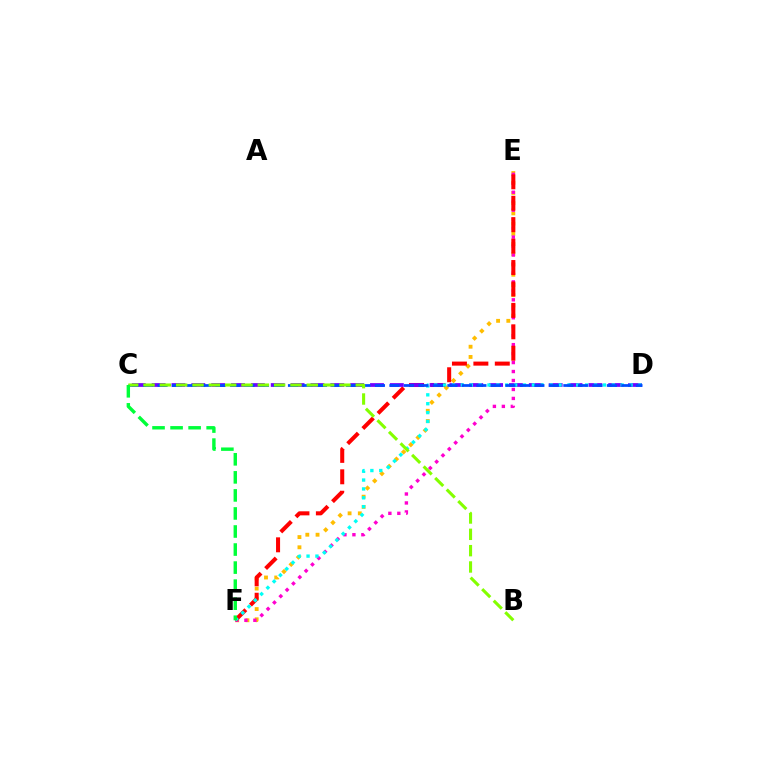{('E', 'F'): [{'color': '#ffbd00', 'line_style': 'dotted', 'thickness': 2.78}, {'color': '#ff00cf', 'line_style': 'dotted', 'thickness': 2.44}, {'color': '#ff0000', 'line_style': 'dashed', 'thickness': 2.91}], ('C', 'D'): [{'color': '#7200ff', 'line_style': 'dashed', 'thickness': 2.7}, {'color': '#004bff', 'line_style': 'dashed', 'thickness': 1.97}], ('D', 'F'): [{'color': '#00fff6', 'line_style': 'dotted', 'thickness': 2.41}], ('B', 'C'): [{'color': '#84ff00', 'line_style': 'dashed', 'thickness': 2.22}], ('C', 'F'): [{'color': '#00ff39', 'line_style': 'dashed', 'thickness': 2.45}]}